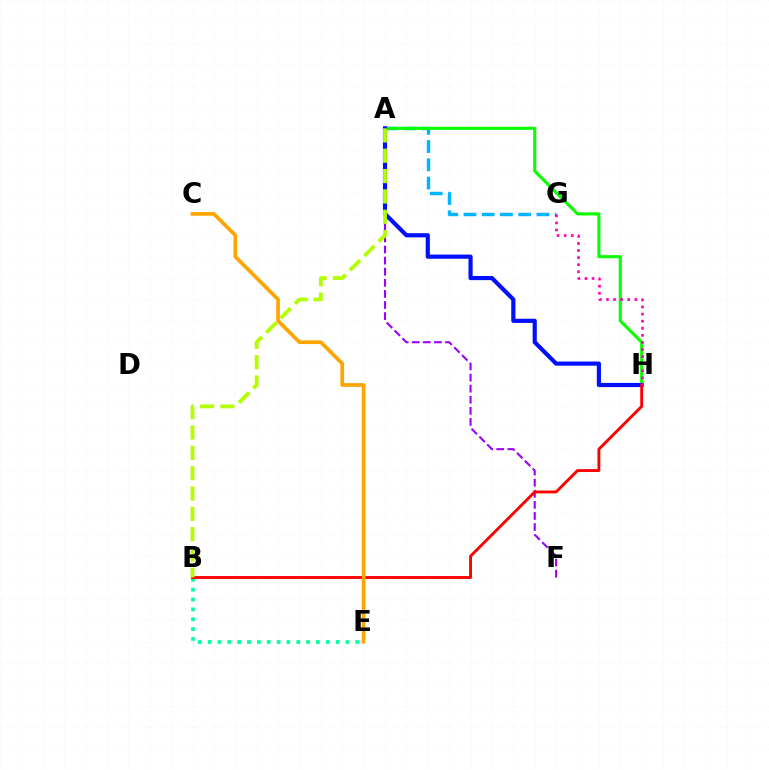{('A', 'G'): [{'color': '#00b5ff', 'line_style': 'dashed', 'thickness': 2.48}], ('B', 'E'): [{'color': '#00ff9d', 'line_style': 'dotted', 'thickness': 2.67}], ('A', 'H'): [{'color': '#08ff00', 'line_style': 'solid', 'thickness': 2.22}, {'color': '#0010ff', 'line_style': 'solid', 'thickness': 2.99}], ('A', 'F'): [{'color': '#9b00ff', 'line_style': 'dashed', 'thickness': 1.51}], ('B', 'H'): [{'color': '#ff0000', 'line_style': 'solid', 'thickness': 2.07}], ('C', 'E'): [{'color': '#ffa500', 'line_style': 'solid', 'thickness': 2.67}], ('A', 'B'): [{'color': '#b3ff00', 'line_style': 'dashed', 'thickness': 2.76}], ('G', 'H'): [{'color': '#ff00bd', 'line_style': 'dotted', 'thickness': 1.93}]}